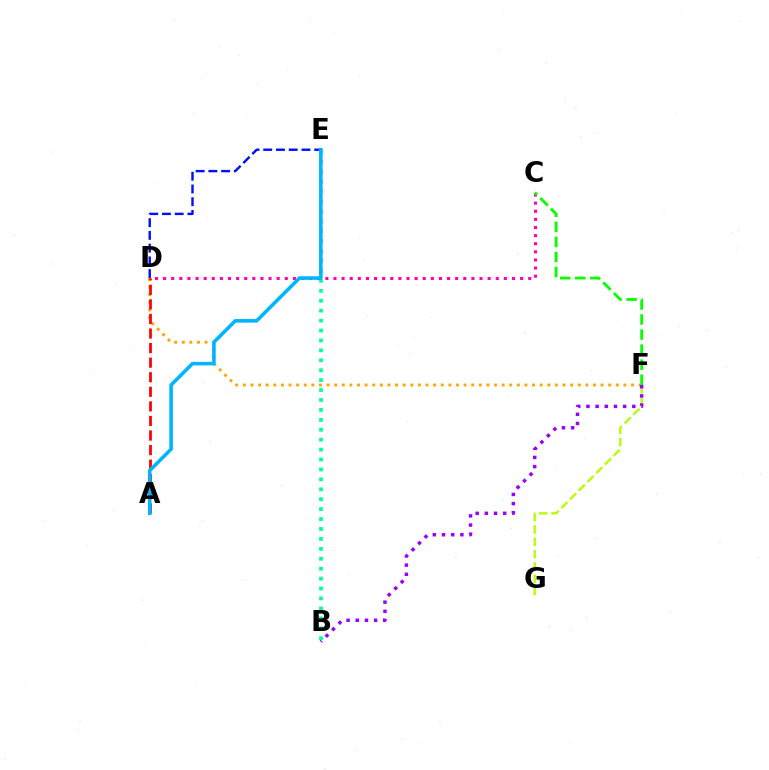{('D', 'F'): [{'color': '#ffa500', 'line_style': 'dotted', 'thickness': 2.07}], ('D', 'E'): [{'color': '#0010ff', 'line_style': 'dashed', 'thickness': 1.73}], ('C', 'D'): [{'color': '#ff00bd', 'line_style': 'dotted', 'thickness': 2.2}], ('F', 'G'): [{'color': '#b3ff00', 'line_style': 'dashed', 'thickness': 1.67}], ('C', 'F'): [{'color': '#08ff00', 'line_style': 'dashed', 'thickness': 2.05}], ('B', 'F'): [{'color': '#9b00ff', 'line_style': 'dotted', 'thickness': 2.49}], ('A', 'D'): [{'color': '#ff0000', 'line_style': 'dashed', 'thickness': 1.98}], ('B', 'E'): [{'color': '#00ff9d', 'line_style': 'dotted', 'thickness': 2.7}], ('A', 'E'): [{'color': '#00b5ff', 'line_style': 'solid', 'thickness': 2.57}]}